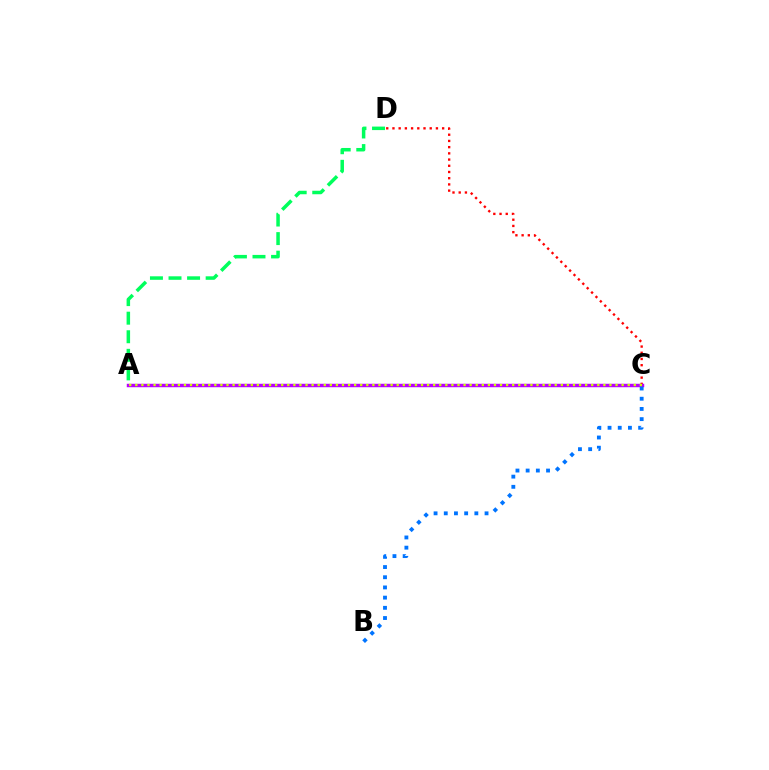{('C', 'D'): [{'color': '#ff0000', 'line_style': 'dotted', 'thickness': 1.69}], ('A', 'C'): [{'color': '#b900ff', 'line_style': 'solid', 'thickness': 2.49}, {'color': '#d1ff00', 'line_style': 'dotted', 'thickness': 1.65}], ('B', 'C'): [{'color': '#0074ff', 'line_style': 'dotted', 'thickness': 2.77}], ('A', 'D'): [{'color': '#00ff5c', 'line_style': 'dashed', 'thickness': 2.52}]}